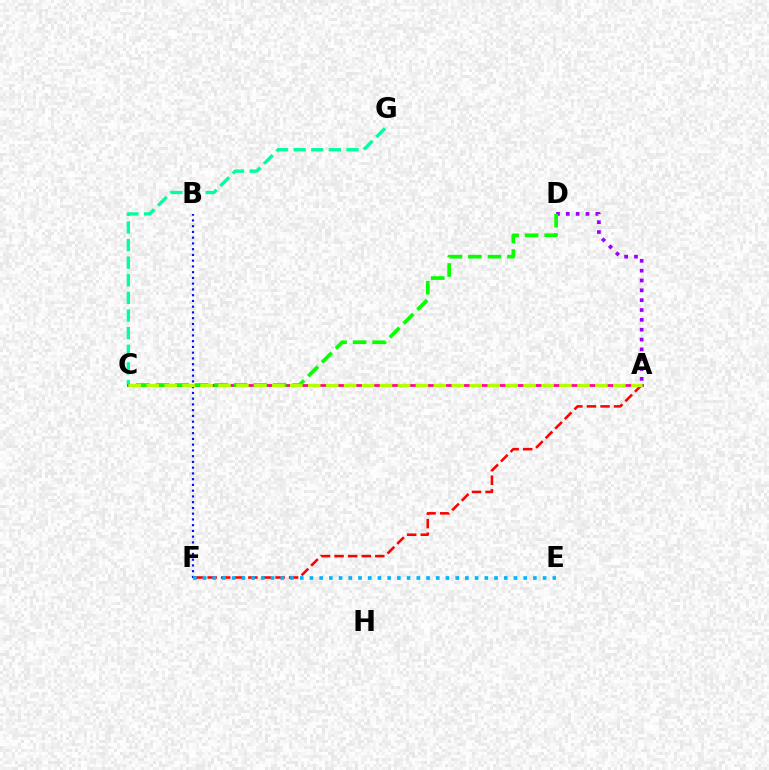{('B', 'F'): [{'color': '#0010ff', 'line_style': 'dotted', 'thickness': 1.56}], ('A', 'C'): [{'color': '#ffa500', 'line_style': 'solid', 'thickness': 2.12}, {'color': '#ff00bd', 'line_style': 'solid', 'thickness': 1.87}, {'color': '#b3ff00', 'line_style': 'dashed', 'thickness': 2.44}], ('C', 'G'): [{'color': '#00ff9d', 'line_style': 'dashed', 'thickness': 2.39}], ('A', 'F'): [{'color': '#ff0000', 'line_style': 'dashed', 'thickness': 1.84}], ('A', 'D'): [{'color': '#9b00ff', 'line_style': 'dotted', 'thickness': 2.67}], ('C', 'D'): [{'color': '#08ff00', 'line_style': 'dashed', 'thickness': 2.65}], ('E', 'F'): [{'color': '#00b5ff', 'line_style': 'dotted', 'thickness': 2.64}]}